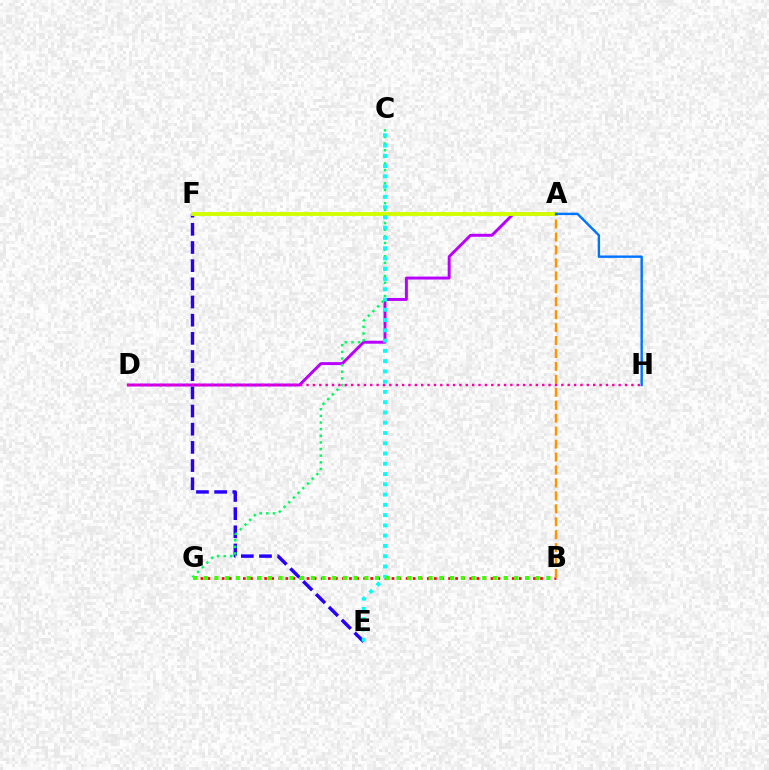{('E', 'F'): [{'color': '#2500ff', 'line_style': 'dashed', 'thickness': 2.47}], ('A', 'D'): [{'color': '#b900ff', 'line_style': 'solid', 'thickness': 2.13}], ('B', 'G'): [{'color': '#ff0000', 'line_style': 'dotted', 'thickness': 1.92}, {'color': '#3dff00', 'line_style': 'dotted', 'thickness': 2.91}], ('C', 'G'): [{'color': '#00ff5c', 'line_style': 'dotted', 'thickness': 1.8}], ('A', 'F'): [{'color': '#d1ff00', 'line_style': 'solid', 'thickness': 2.78}], ('C', 'E'): [{'color': '#00fff6', 'line_style': 'dotted', 'thickness': 2.79}], ('A', 'B'): [{'color': '#ff9400', 'line_style': 'dashed', 'thickness': 1.76}], ('A', 'H'): [{'color': '#0074ff', 'line_style': 'solid', 'thickness': 1.73}], ('D', 'H'): [{'color': '#ff00ac', 'line_style': 'dotted', 'thickness': 1.73}]}